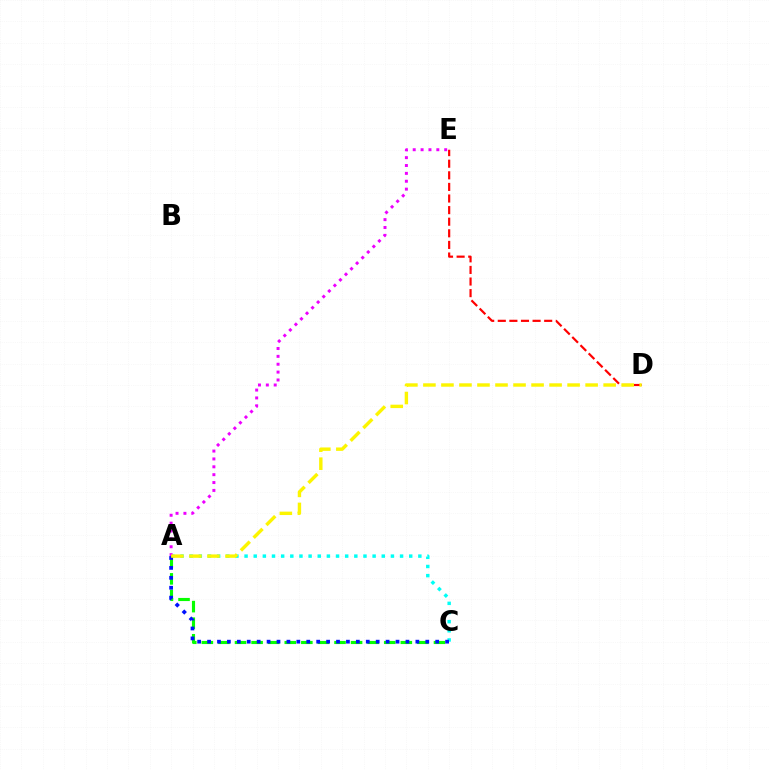{('D', 'E'): [{'color': '#ff0000', 'line_style': 'dashed', 'thickness': 1.58}], ('A', 'C'): [{'color': '#00fff6', 'line_style': 'dotted', 'thickness': 2.49}, {'color': '#08ff00', 'line_style': 'dashed', 'thickness': 2.25}, {'color': '#0010ff', 'line_style': 'dotted', 'thickness': 2.69}], ('A', 'E'): [{'color': '#ee00ff', 'line_style': 'dotted', 'thickness': 2.14}], ('A', 'D'): [{'color': '#fcf500', 'line_style': 'dashed', 'thickness': 2.45}]}